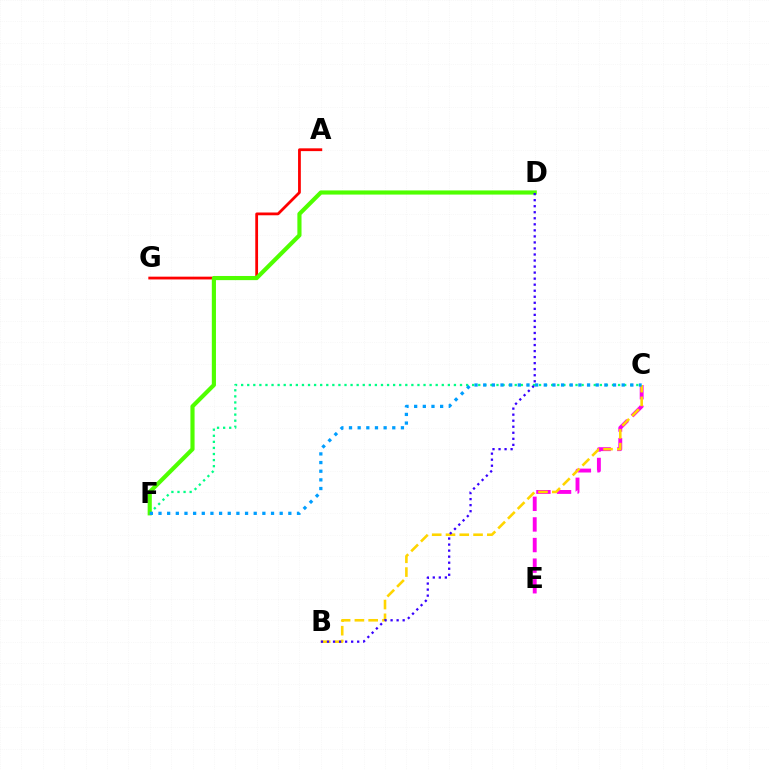{('A', 'G'): [{'color': '#ff0000', 'line_style': 'solid', 'thickness': 2.0}], ('C', 'E'): [{'color': '#ff00ed', 'line_style': 'dashed', 'thickness': 2.8}], ('B', 'C'): [{'color': '#ffd500', 'line_style': 'dashed', 'thickness': 1.87}], ('C', 'F'): [{'color': '#00ff86', 'line_style': 'dotted', 'thickness': 1.65}, {'color': '#009eff', 'line_style': 'dotted', 'thickness': 2.35}], ('D', 'F'): [{'color': '#4fff00', 'line_style': 'solid', 'thickness': 2.99}], ('B', 'D'): [{'color': '#3700ff', 'line_style': 'dotted', 'thickness': 1.64}]}